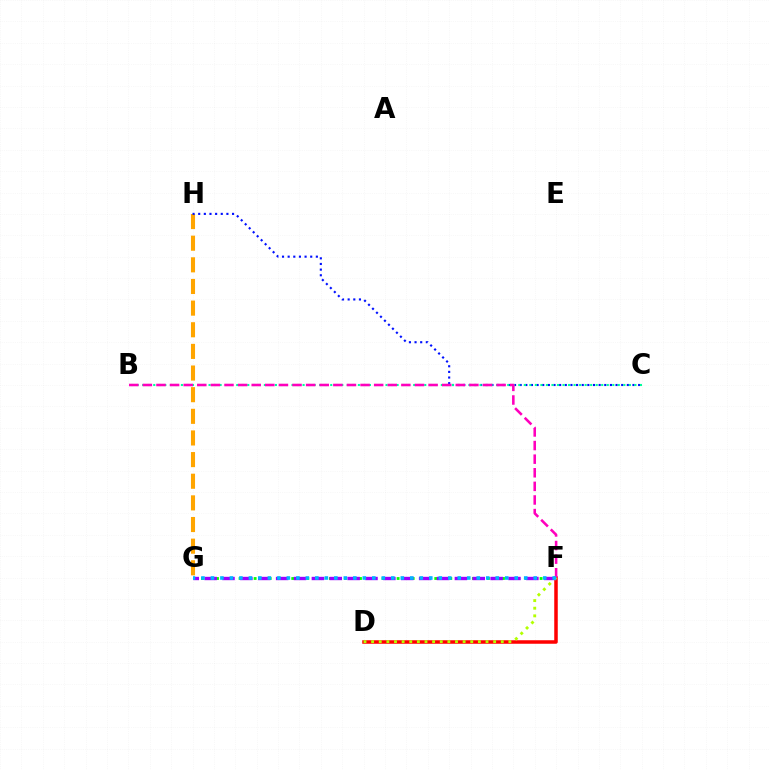{('F', 'G'): [{'color': '#08ff00', 'line_style': 'dotted', 'thickness': 2.04}, {'color': '#9b00ff', 'line_style': 'dashed', 'thickness': 2.43}, {'color': '#00b5ff', 'line_style': 'dotted', 'thickness': 2.58}], ('D', 'F'): [{'color': '#ff0000', 'line_style': 'solid', 'thickness': 2.53}, {'color': '#b3ff00', 'line_style': 'dotted', 'thickness': 2.07}], ('G', 'H'): [{'color': '#ffa500', 'line_style': 'dashed', 'thickness': 2.94}], ('C', 'H'): [{'color': '#0010ff', 'line_style': 'dotted', 'thickness': 1.53}], ('B', 'C'): [{'color': '#00ff9d', 'line_style': 'dotted', 'thickness': 1.5}], ('B', 'F'): [{'color': '#ff00bd', 'line_style': 'dashed', 'thickness': 1.85}]}